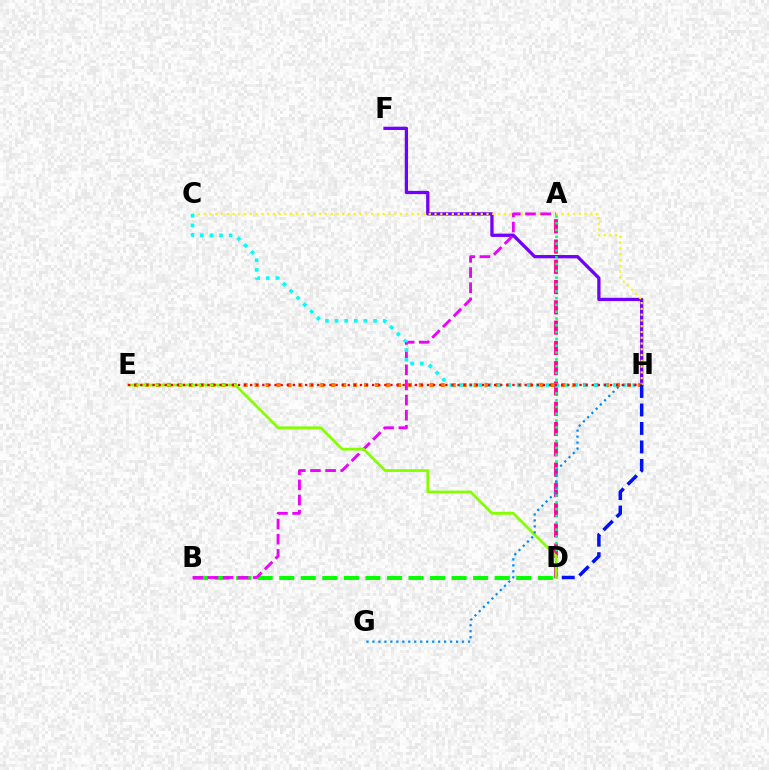{('A', 'D'): [{'color': '#ff0094', 'line_style': 'dashed', 'thickness': 2.75}, {'color': '#00ff74', 'line_style': 'dotted', 'thickness': 1.85}], ('B', 'D'): [{'color': '#08ff00', 'line_style': 'dashed', 'thickness': 2.93}], ('F', 'H'): [{'color': '#7200ff', 'line_style': 'solid', 'thickness': 2.36}], ('C', 'H'): [{'color': '#fcf500', 'line_style': 'dotted', 'thickness': 1.57}, {'color': '#00fff6', 'line_style': 'dotted', 'thickness': 2.61}], ('A', 'B'): [{'color': '#ee00ff', 'line_style': 'dashed', 'thickness': 2.06}], ('E', 'H'): [{'color': '#ff7c00', 'line_style': 'dotted', 'thickness': 2.98}, {'color': '#ff0000', 'line_style': 'dotted', 'thickness': 1.66}], ('D', 'E'): [{'color': '#84ff00', 'line_style': 'solid', 'thickness': 1.98}], ('G', 'H'): [{'color': '#008cff', 'line_style': 'dotted', 'thickness': 1.62}], ('D', 'H'): [{'color': '#0010ff', 'line_style': 'dashed', 'thickness': 2.51}]}